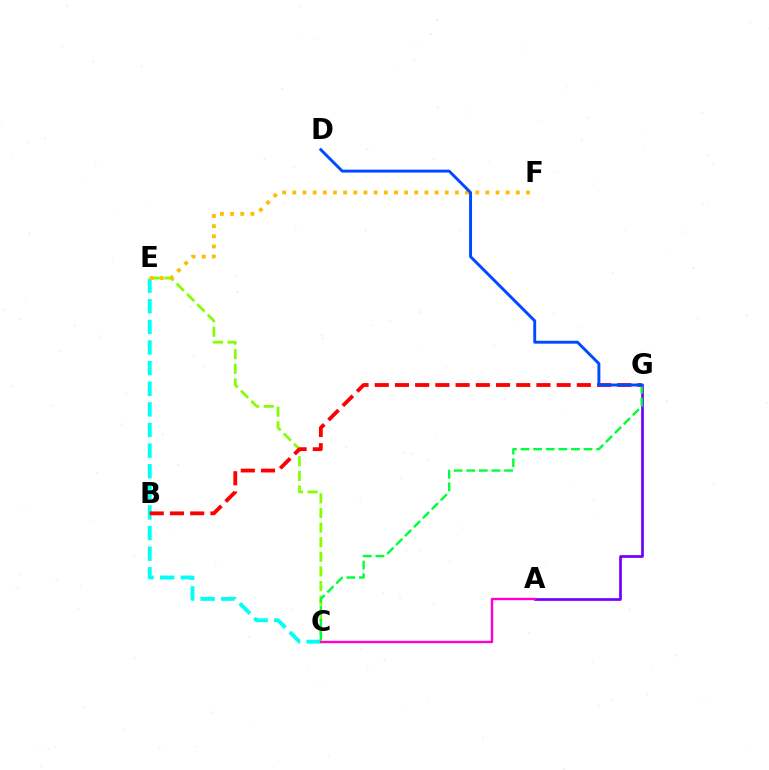{('C', 'E'): [{'color': '#00fff6', 'line_style': 'dashed', 'thickness': 2.8}, {'color': '#84ff00', 'line_style': 'dashed', 'thickness': 1.99}], ('A', 'G'): [{'color': '#7200ff', 'line_style': 'solid', 'thickness': 1.95}], ('E', 'F'): [{'color': '#ffbd00', 'line_style': 'dotted', 'thickness': 2.76}], ('A', 'C'): [{'color': '#ff00cf', 'line_style': 'solid', 'thickness': 1.72}], ('C', 'G'): [{'color': '#00ff39', 'line_style': 'dashed', 'thickness': 1.71}], ('B', 'G'): [{'color': '#ff0000', 'line_style': 'dashed', 'thickness': 2.75}], ('D', 'G'): [{'color': '#004bff', 'line_style': 'solid', 'thickness': 2.11}]}